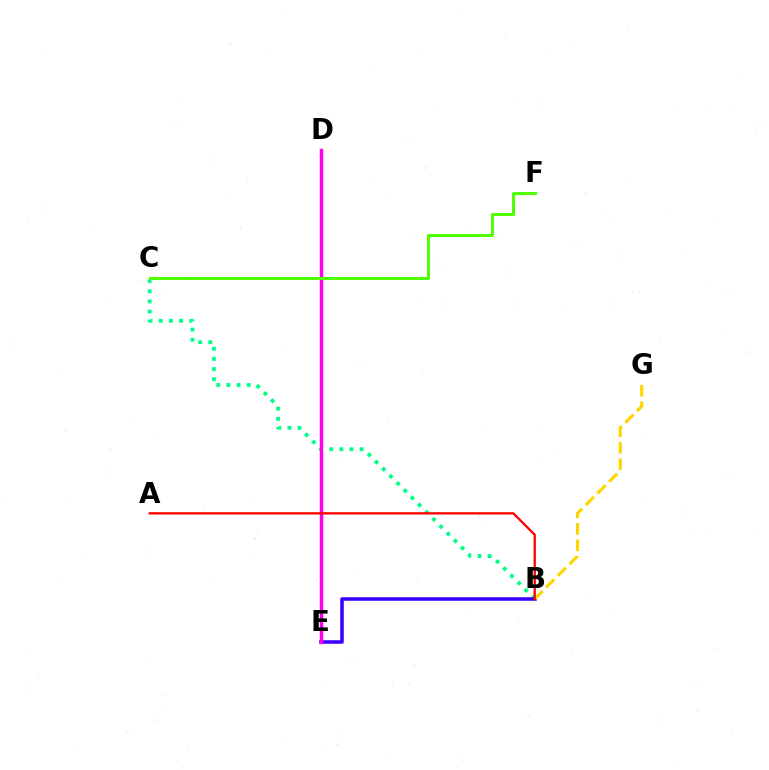{('D', 'E'): [{'color': '#009eff', 'line_style': 'dashed', 'thickness': 2.17}, {'color': '#ff00ed', 'line_style': 'solid', 'thickness': 2.5}], ('B', 'C'): [{'color': '#00ff86', 'line_style': 'dotted', 'thickness': 2.75}], ('B', 'E'): [{'color': '#3700ff', 'line_style': 'solid', 'thickness': 2.55}], ('B', 'G'): [{'color': '#ffd500', 'line_style': 'dashed', 'thickness': 2.24}], ('A', 'B'): [{'color': '#ff0000', 'line_style': 'solid', 'thickness': 1.66}], ('C', 'F'): [{'color': '#4fff00', 'line_style': 'solid', 'thickness': 2.14}]}